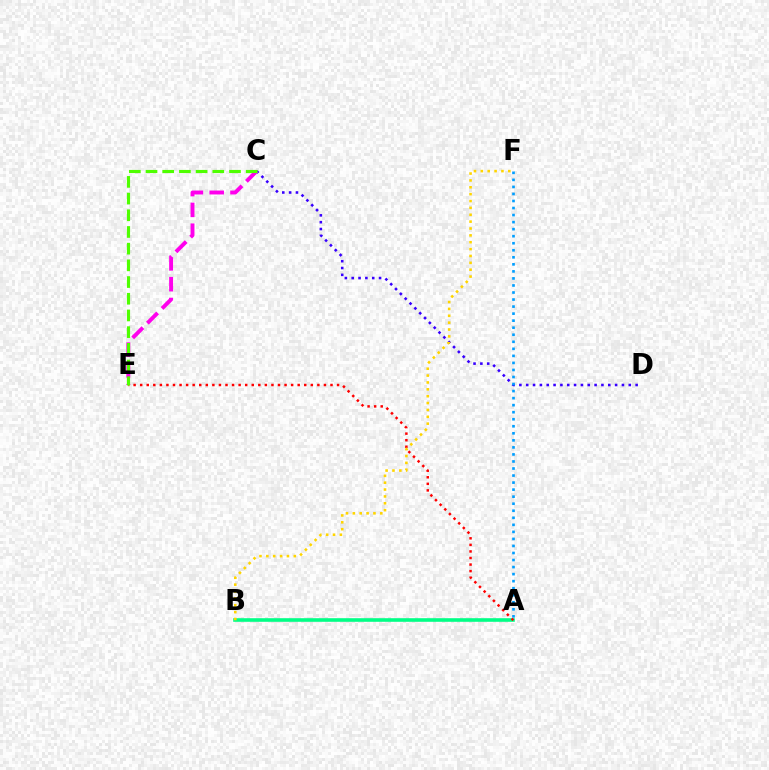{('A', 'B'): [{'color': '#00ff86', 'line_style': 'solid', 'thickness': 2.59}], ('A', 'E'): [{'color': '#ff0000', 'line_style': 'dotted', 'thickness': 1.78}], ('C', 'D'): [{'color': '#3700ff', 'line_style': 'dotted', 'thickness': 1.86}], ('B', 'F'): [{'color': '#ffd500', 'line_style': 'dotted', 'thickness': 1.87}], ('A', 'F'): [{'color': '#009eff', 'line_style': 'dotted', 'thickness': 1.91}], ('C', 'E'): [{'color': '#ff00ed', 'line_style': 'dashed', 'thickness': 2.82}, {'color': '#4fff00', 'line_style': 'dashed', 'thickness': 2.27}]}